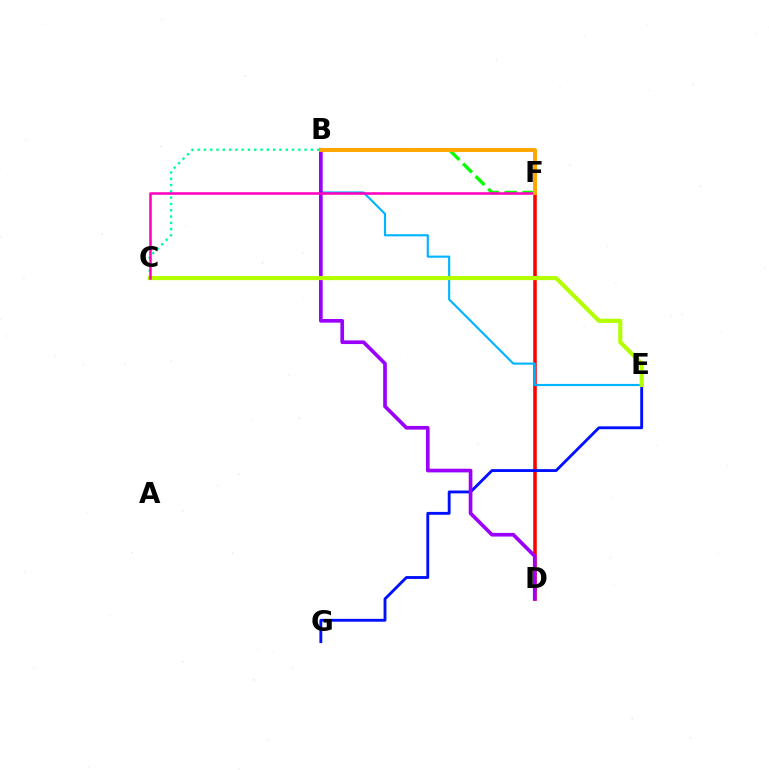{('B', 'C'): [{'color': '#00ff9d', 'line_style': 'dotted', 'thickness': 1.71}], ('D', 'F'): [{'color': '#ff0000', 'line_style': 'solid', 'thickness': 2.56}], ('B', 'E'): [{'color': '#00b5ff', 'line_style': 'solid', 'thickness': 1.55}], ('E', 'G'): [{'color': '#0010ff', 'line_style': 'solid', 'thickness': 2.06}], ('B', 'D'): [{'color': '#9b00ff', 'line_style': 'solid', 'thickness': 2.64}], ('C', 'E'): [{'color': '#b3ff00', 'line_style': 'solid', 'thickness': 2.98}], ('B', 'F'): [{'color': '#08ff00', 'line_style': 'dashed', 'thickness': 2.42}, {'color': '#ffa500', 'line_style': 'solid', 'thickness': 2.82}], ('C', 'F'): [{'color': '#ff00bd', 'line_style': 'solid', 'thickness': 1.83}]}